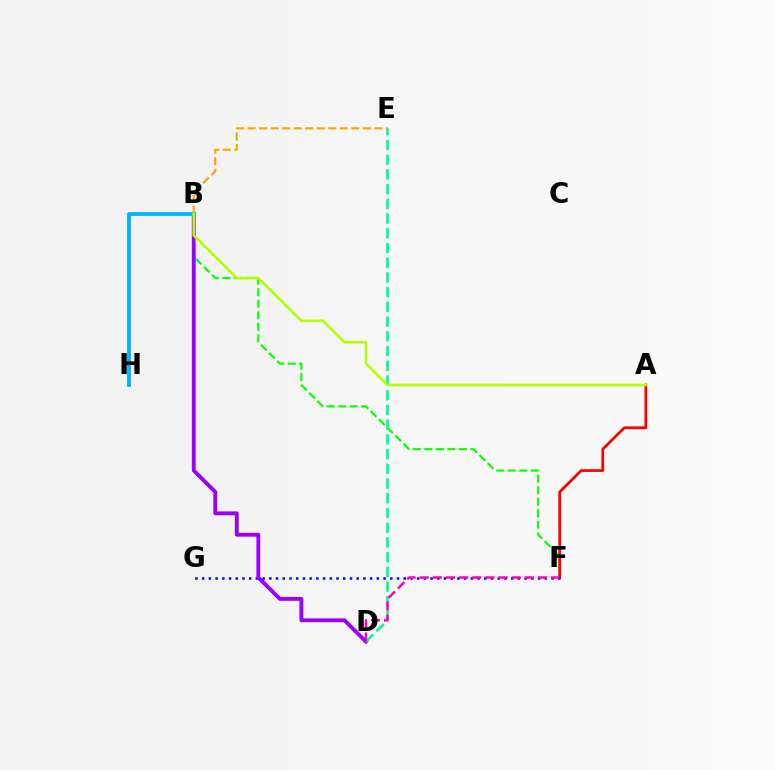{('B', 'F'): [{'color': '#08ff00', 'line_style': 'dashed', 'thickness': 1.57}], ('A', 'F'): [{'color': '#ff0000', 'line_style': 'solid', 'thickness': 1.99}], ('F', 'G'): [{'color': '#0010ff', 'line_style': 'dotted', 'thickness': 1.83}], ('B', 'D'): [{'color': '#9b00ff', 'line_style': 'solid', 'thickness': 2.79}], ('B', 'H'): [{'color': '#00b5ff', 'line_style': 'solid', 'thickness': 2.75}], ('D', 'E'): [{'color': '#00ff9d', 'line_style': 'dashed', 'thickness': 2.0}], ('B', 'E'): [{'color': '#ffa500', 'line_style': 'dashed', 'thickness': 1.57}], ('D', 'F'): [{'color': '#ff00bd', 'line_style': 'dashed', 'thickness': 1.79}], ('A', 'B'): [{'color': '#b3ff00', 'line_style': 'solid', 'thickness': 1.9}]}